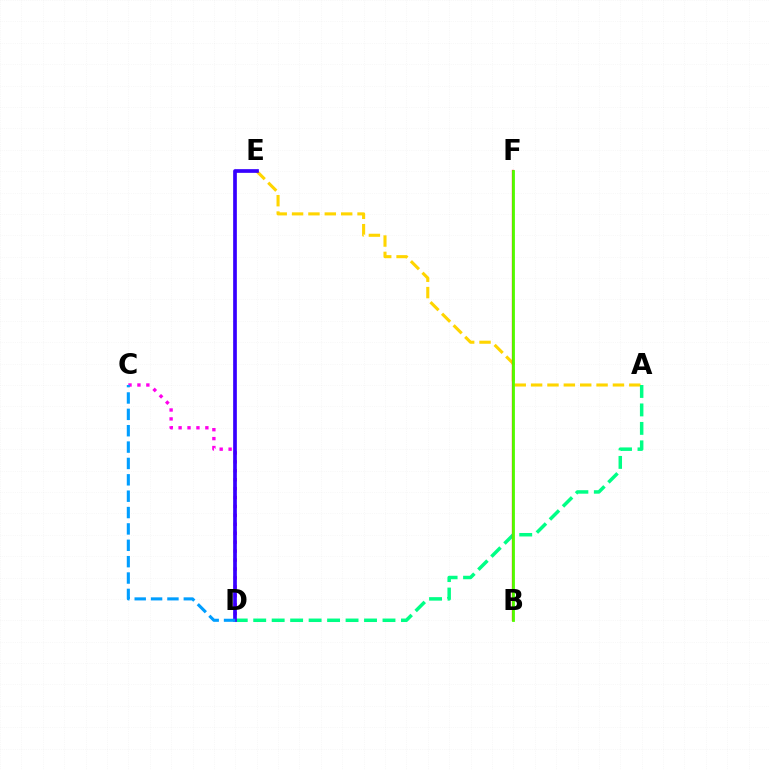{('C', 'D'): [{'color': '#ff00ed', 'line_style': 'dotted', 'thickness': 2.43}, {'color': '#009eff', 'line_style': 'dashed', 'thickness': 2.22}], ('A', 'E'): [{'color': '#ffd500', 'line_style': 'dashed', 'thickness': 2.22}], ('A', 'D'): [{'color': '#00ff86', 'line_style': 'dashed', 'thickness': 2.51}], ('D', 'E'): [{'color': '#3700ff', 'line_style': 'solid', 'thickness': 2.66}], ('B', 'F'): [{'color': '#ff0000', 'line_style': 'solid', 'thickness': 1.63}, {'color': '#4fff00', 'line_style': 'solid', 'thickness': 2.01}]}